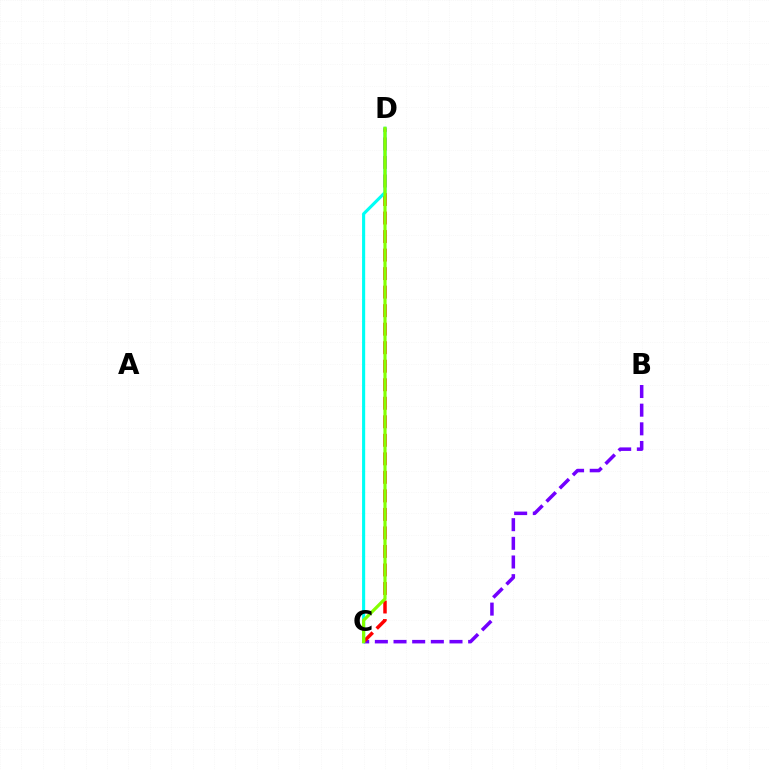{('B', 'C'): [{'color': '#7200ff', 'line_style': 'dashed', 'thickness': 2.53}], ('C', 'D'): [{'color': '#ff0000', 'line_style': 'dashed', 'thickness': 2.52}, {'color': '#00fff6', 'line_style': 'solid', 'thickness': 2.24}, {'color': '#84ff00', 'line_style': 'solid', 'thickness': 2.29}]}